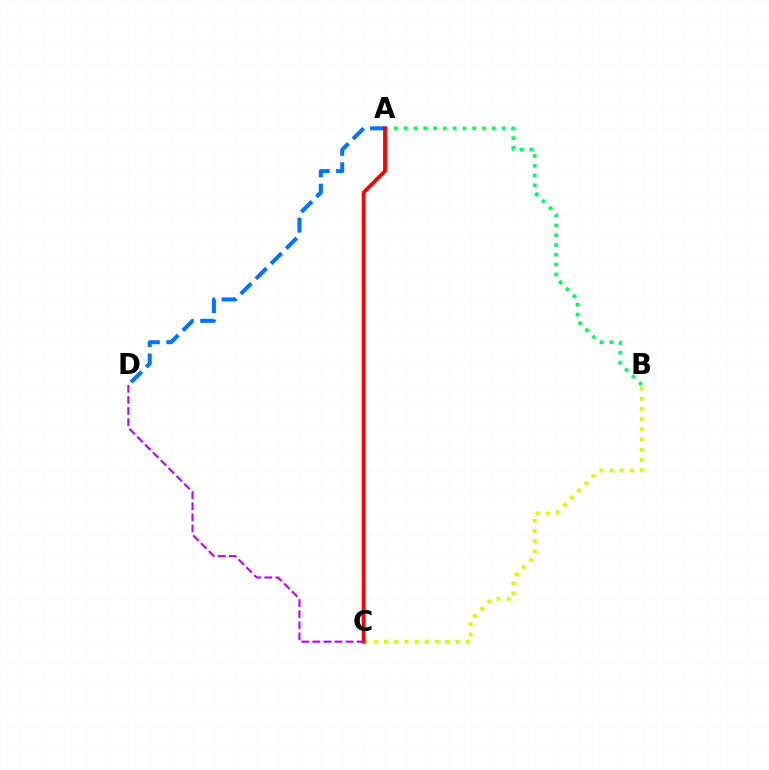{('A', 'B'): [{'color': '#00ff5c', 'line_style': 'dotted', 'thickness': 2.66}], ('A', 'D'): [{'color': '#0074ff', 'line_style': 'dashed', 'thickness': 2.91}], ('B', 'C'): [{'color': '#d1ff00', 'line_style': 'dotted', 'thickness': 2.77}], ('A', 'C'): [{'color': '#ff0000', 'line_style': 'solid', 'thickness': 2.75}], ('C', 'D'): [{'color': '#b900ff', 'line_style': 'dashed', 'thickness': 1.5}]}